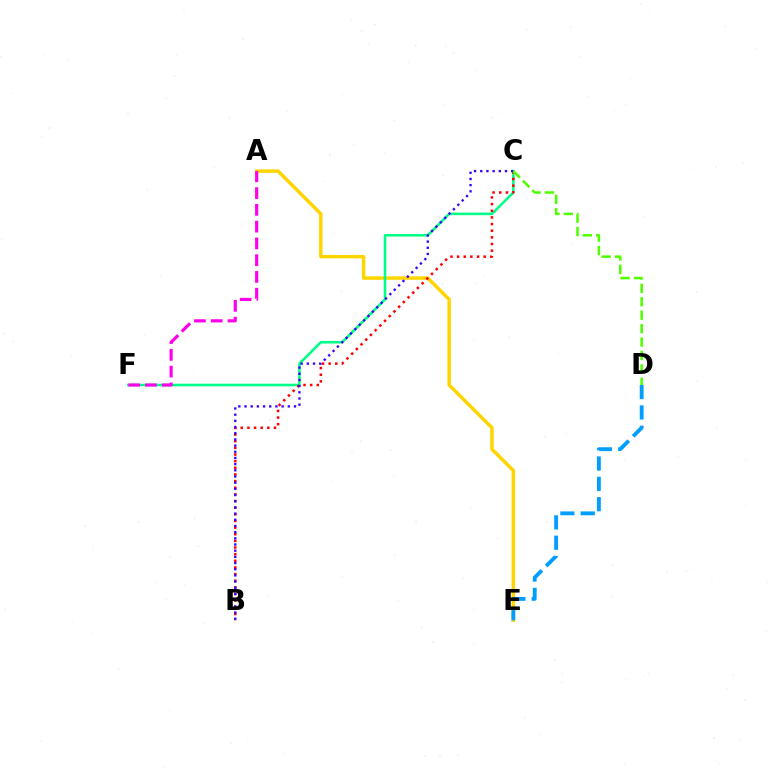{('A', 'E'): [{'color': '#ffd500', 'line_style': 'solid', 'thickness': 2.51}], ('C', 'F'): [{'color': '#00ff86', 'line_style': 'solid', 'thickness': 1.84}], ('B', 'C'): [{'color': '#ff0000', 'line_style': 'dotted', 'thickness': 1.81}, {'color': '#3700ff', 'line_style': 'dotted', 'thickness': 1.68}], ('D', 'E'): [{'color': '#009eff', 'line_style': 'dashed', 'thickness': 2.76}], ('C', 'D'): [{'color': '#4fff00', 'line_style': 'dashed', 'thickness': 1.82}], ('A', 'F'): [{'color': '#ff00ed', 'line_style': 'dashed', 'thickness': 2.28}]}